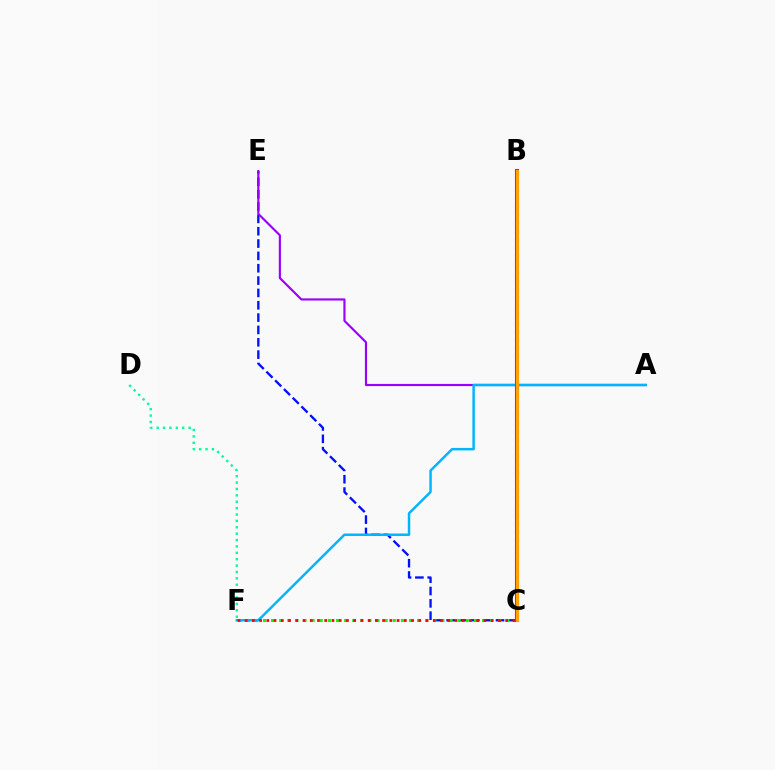{('C', 'E'): [{'color': '#0010ff', 'line_style': 'dashed', 'thickness': 1.68}], ('C', 'F'): [{'color': '#08ff00', 'line_style': 'dotted', 'thickness': 2.2}, {'color': '#ff0000', 'line_style': 'dotted', 'thickness': 1.97}], ('B', 'C'): [{'color': '#b3ff00', 'line_style': 'dotted', 'thickness': 2.27}, {'color': '#ff00bd', 'line_style': 'solid', 'thickness': 2.95}, {'color': '#ffa500', 'line_style': 'solid', 'thickness': 2.12}], ('D', 'F'): [{'color': '#00ff9d', 'line_style': 'dotted', 'thickness': 1.74}], ('A', 'E'): [{'color': '#9b00ff', 'line_style': 'solid', 'thickness': 1.55}], ('A', 'F'): [{'color': '#00b5ff', 'line_style': 'solid', 'thickness': 1.78}]}